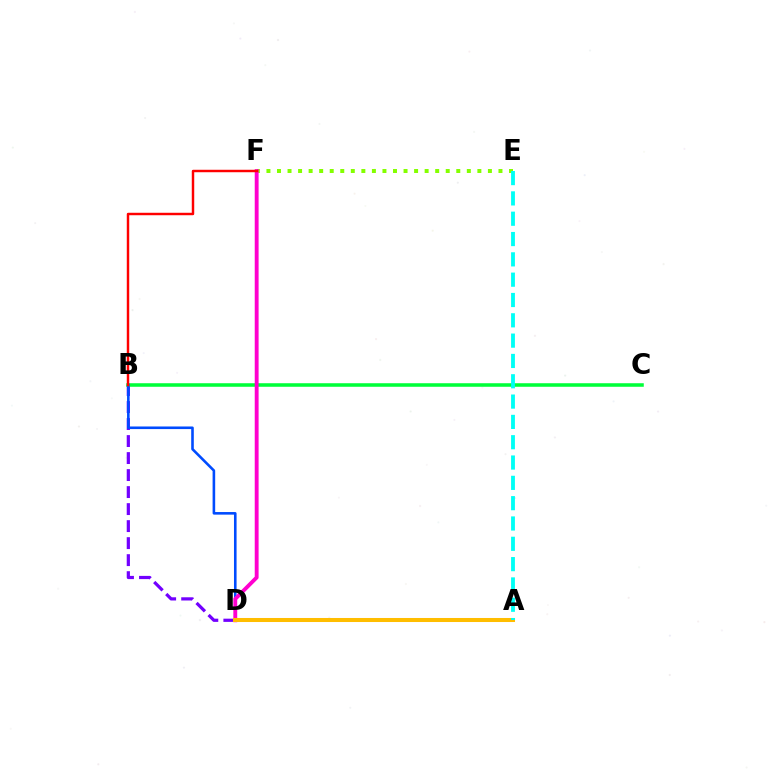{('B', 'D'): [{'color': '#7200ff', 'line_style': 'dashed', 'thickness': 2.31}, {'color': '#004bff', 'line_style': 'solid', 'thickness': 1.87}], ('E', 'F'): [{'color': '#84ff00', 'line_style': 'dotted', 'thickness': 2.87}], ('B', 'C'): [{'color': '#00ff39', 'line_style': 'solid', 'thickness': 2.55}], ('D', 'F'): [{'color': '#ff00cf', 'line_style': 'solid', 'thickness': 2.79}], ('A', 'D'): [{'color': '#ffbd00', 'line_style': 'solid', 'thickness': 2.91}], ('A', 'E'): [{'color': '#00fff6', 'line_style': 'dashed', 'thickness': 2.76}], ('B', 'F'): [{'color': '#ff0000', 'line_style': 'solid', 'thickness': 1.77}]}